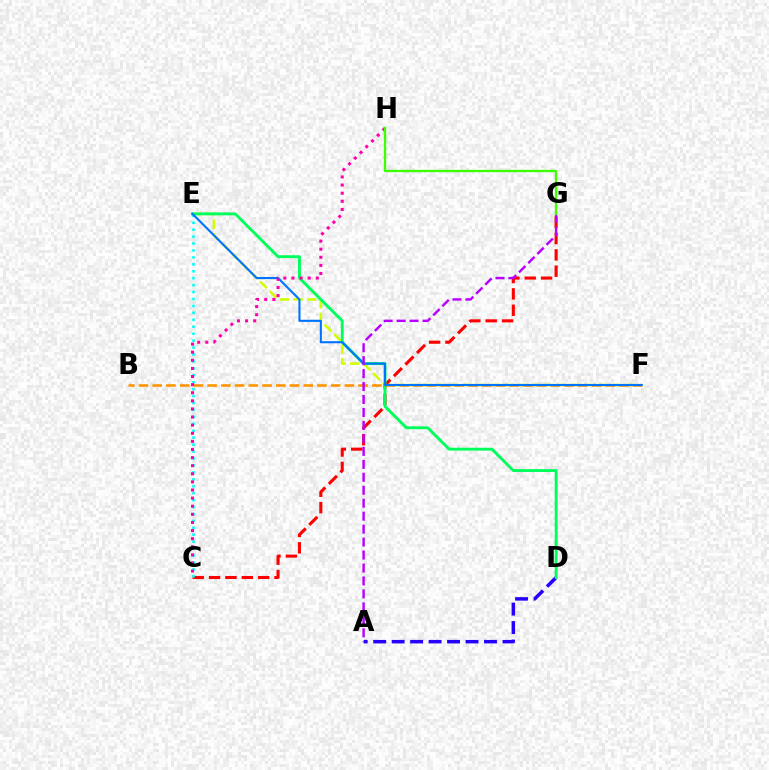{('E', 'F'): [{'color': '#d1ff00', 'line_style': 'dashed', 'thickness': 1.84}, {'color': '#0074ff', 'line_style': 'solid', 'thickness': 1.52}], ('C', 'G'): [{'color': '#ff0000', 'line_style': 'dashed', 'thickness': 2.22}], ('A', 'D'): [{'color': '#2500ff', 'line_style': 'dashed', 'thickness': 2.51}], ('D', 'E'): [{'color': '#00ff5c', 'line_style': 'solid', 'thickness': 2.08}], ('C', 'E'): [{'color': '#00fff6', 'line_style': 'dotted', 'thickness': 1.88}], ('B', 'F'): [{'color': '#ff9400', 'line_style': 'dashed', 'thickness': 1.86}], ('A', 'G'): [{'color': '#b900ff', 'line_style': 'dashed', 'thickness': 1.76}], ('C', 'H'): [{'color': '#ff00ac', 'line_style': 'dotted', 'thickness': 2.2}], ('G', 'H'): [{'color': '#3dff00', 'line_style': 'solid', 'thickness': 1.68}]}